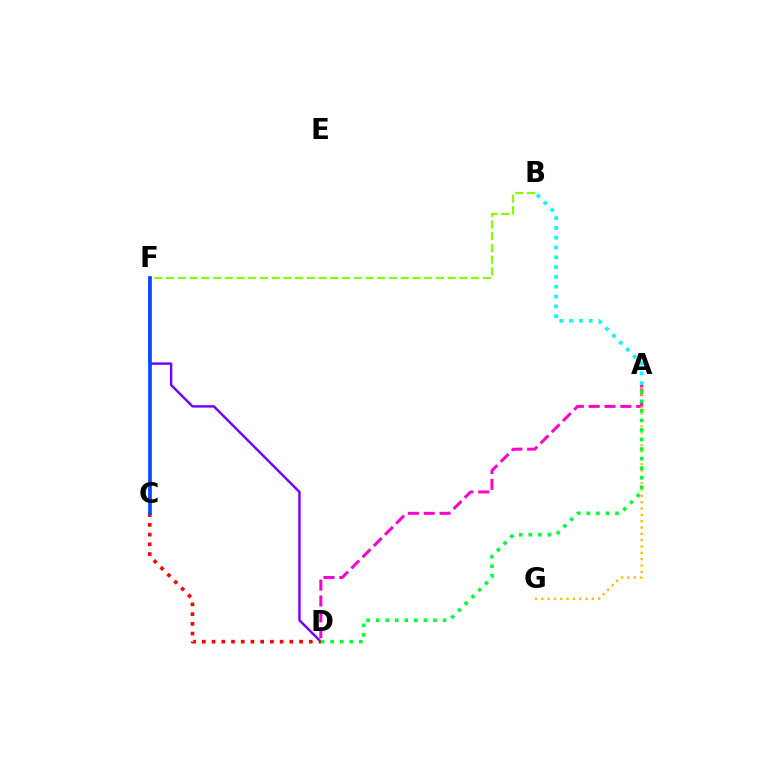{('A', 'B'): [{'color': '#00fff6', 'line_style': 'dotted', 'thickness': 2.66}], ('D', 'F'): [{'color': '#7200ff', 'line_style': 'solid', 'thickness': 1.75}], ('A', 'D'): [{'color': '#ff00cf', 'line_style': 'dashed', 'thickness': 2.15}, {'color': '#00ff39', 'line_style': 'dotted', 'thickness': 2.6}], ('A', 'G'): [{'color': '#ffbd00', 'line_style': 'dotted', 'thickness': 1.72}], ('B', 'F'): [{'color': '#84ff00', 'line_style': 'dashed', 'thickness': 1.59}], ('C', 'D'): [{'color': '#ff0000', 'line_style': 'dotted', 'thickness': 2.64}], ('C', 'F'): [{'color': '#004bff', 'line_style': 'solid', 'thickness': 2.65}]}